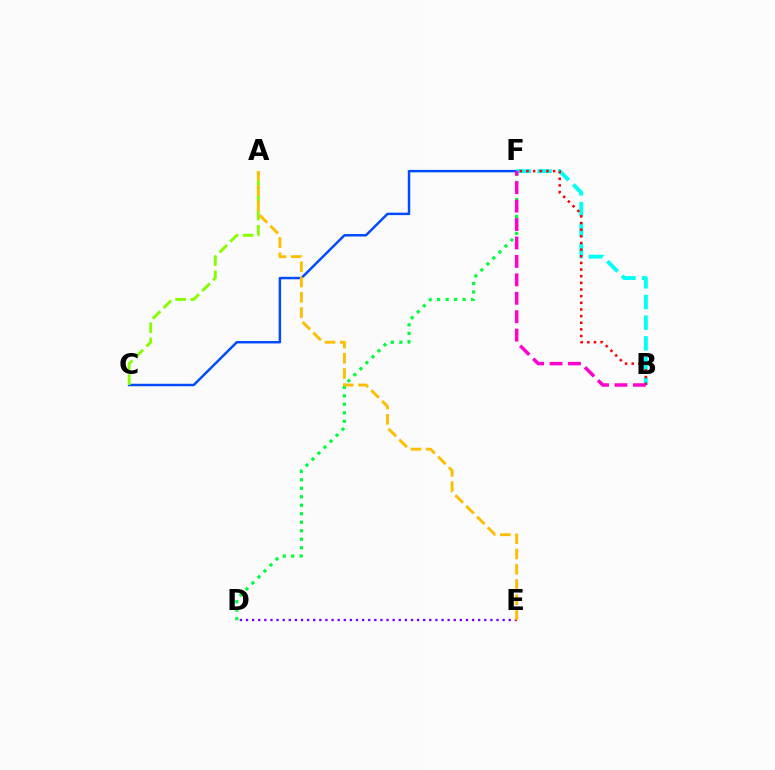{('D', 'E'): [{'color': '#7200ff', 'line_style': 'dotted', 'thickness': 1.66}], ('C', 'F'): [{'color': '#004bff', 'line_style': 'solid', 'thickness': 1.77}], ('D', 'F'): [{'color': '#00ff39', 'line_style': 'dotted', 'thickness': 2.31}], ('B', 'F'): [{'color': '#00fff6', 'line_style': 'dashed', 'thickness': 2.81}, {'color': '#ff0000', 'line_style': 'dotted', 'thickness': 1.81}, {'color': '#ff00cf', 'line_style': 'dashed', 'thickness': 2.5}], ('A', 'C'): [{'color': '#84ff00', 'line_style': 'dashed', 'thickness': 2.07}], ('A', 'E'): [{'color': '#ffbd00', 'line_style': 'dashed', 'thickness': 2.07}]}